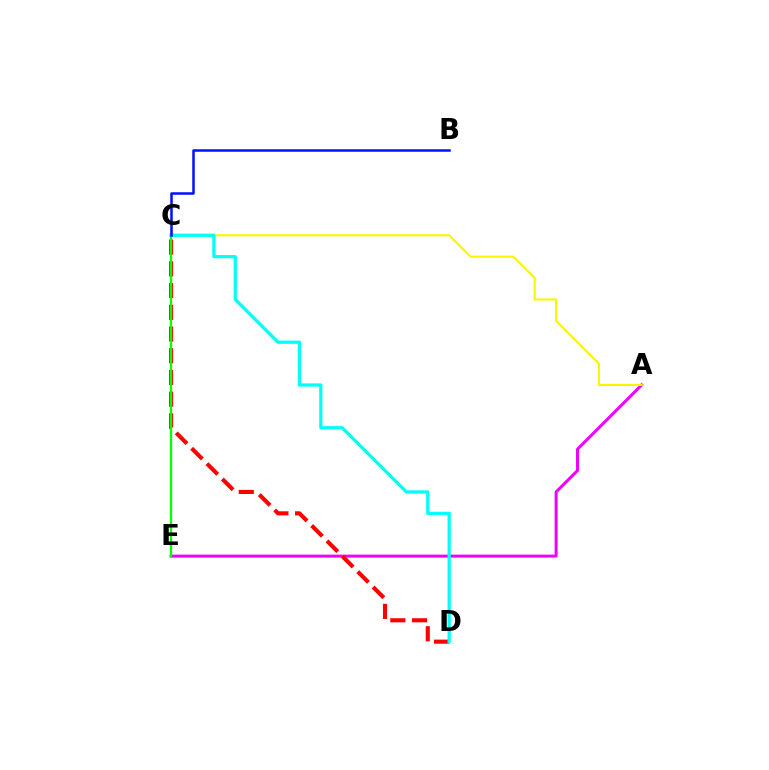{('A', 'E'): [{'color': '#ee00ff', 'line_style': 'solid', 'thickness': 2.16}], ('A', 'C'): [{'color': '#fcf500', 'line_style': 'solid', 'thickness': 1.53}], ('C', 'D'): [{'color': '#ff0000', 'line_style': 'dashed', 'thickness': 2.95}, {'color': '#00fff6', 'line_style': 'solid', 'thickness': 2.32}], ('C', 'E'): [{'color': '#08ff00', 'line_style': 'solid', 'thickness': 1.63}], ('B', 'C'): [{'color': '#0010ff', 'line_style': 'solid', 'thickness': 1.8}]}